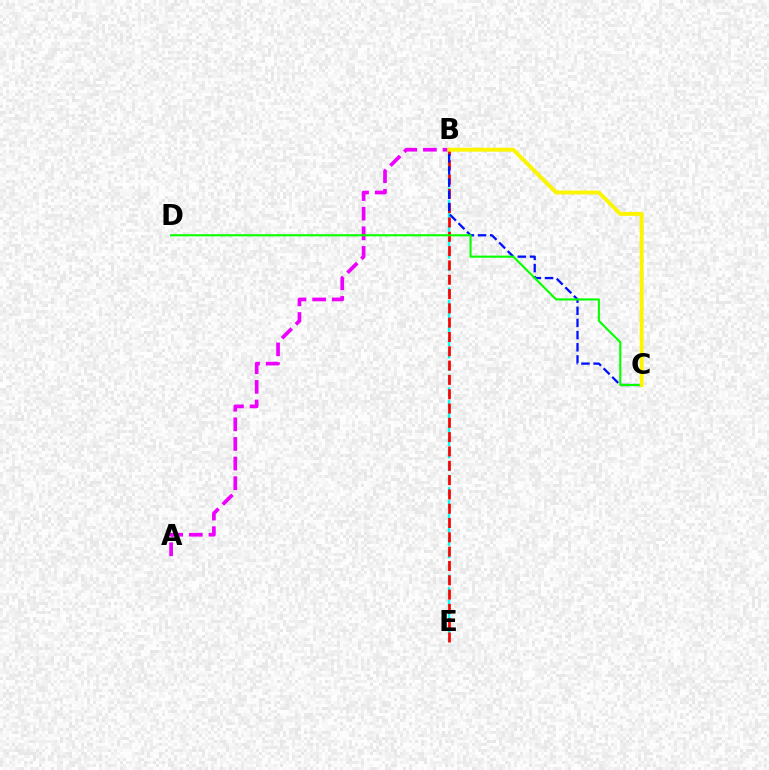{('A', 'B'): [{'color': '#ee00ff', 'line_style': 'dashed', 'thickness': 2.67}], ('B', 'E'): [{'color': '#00fff6', 'line_style': 'dashed', 'thickness': 1.7}, {'color': '#ff0000', 'line_style': 'dashed', 'thickness': 1.94}], ('B', 'C'): [{'color': '#0010ff', 'line_style': 'dashed', 'thickness': 1.65}, {'color': '#fcf500', 'line_style': 'solid', 'thickness': 2.81}], ('C', 'D'): [{'color': '#08ff00', 'line_style': 'solid', 'thickness': 1.52}]}